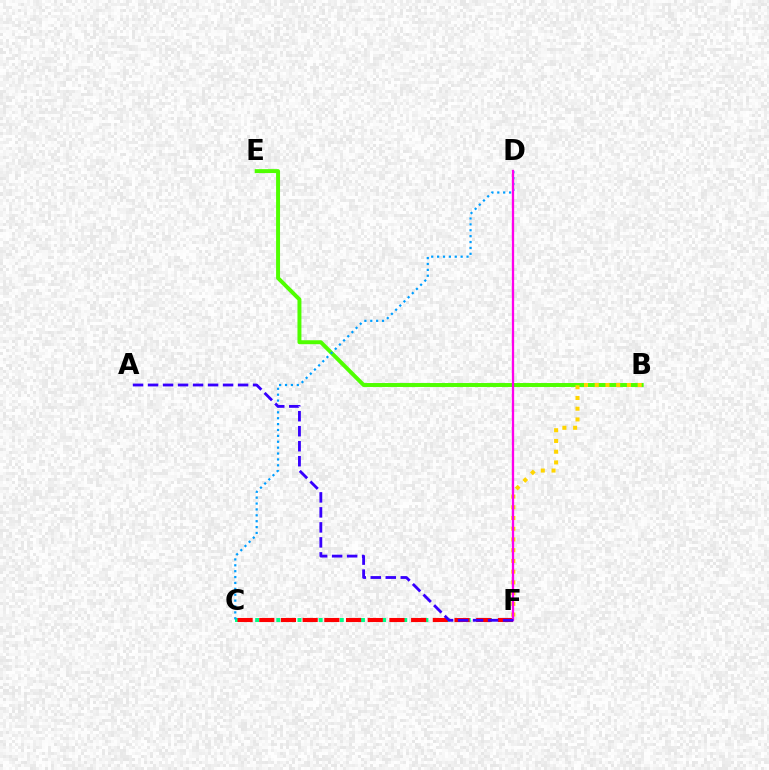{('B', 'E'): [{'color': '#4fff00', 'line_style': 'solid', 'thickness': 2.84}], ('C', 'F'): [{'color': '#00ff86', 'line_style': 'dotted', 'thickness': 2.87}, {'color': '#ff0000', 'line_style': 'dashed', 'thickness': 2.95}], ('B', 'F'): [{'color': '#ffd500', 'line_style': 'dotted', 'thickness': 2.92}], ('C', 'D'): [{'color': '#009eff', 'line_style': 'dotted', 'thickness': 1.6}], ('D', 'F'): [{'color': '#ff00ed', 'line_style': 'solid', 'thickness': 1.66}], ('A', 'F'): [{'color': '#3700ff', 'line_style': 'dashed', 'thickness': 2.04}]}